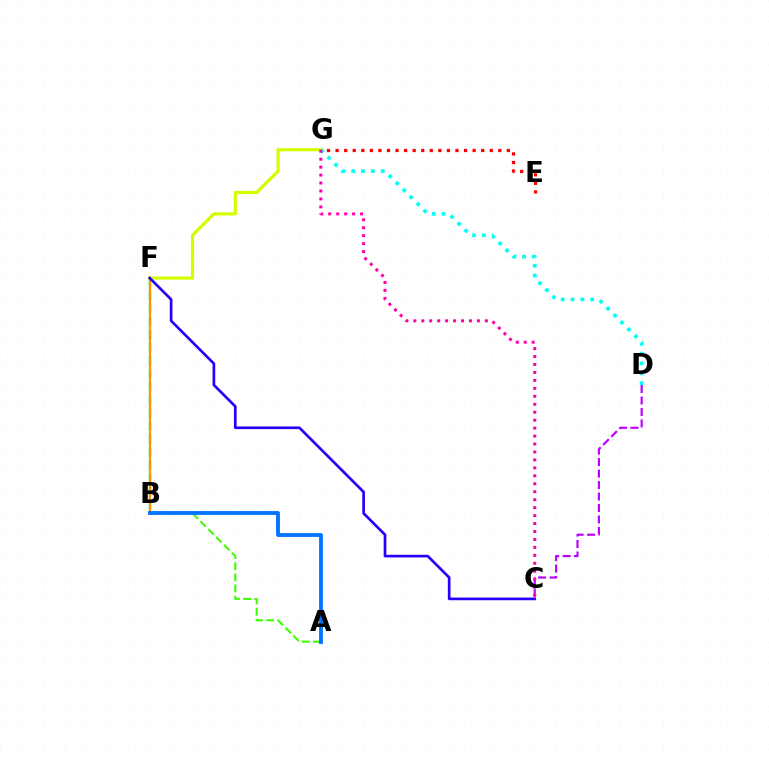{('B', 'F'): [{'color': '#00ff5c', 'line_style': 'dashed', 'thickness': 1.77}, {'color': '#ff9400', 'line_style': 'solid', 'thickness': 1.57}], ('A', 'B'): [{'color': '#3dff00', 'line_style': 'dashed', 'thickness': 1.51}, {'color': '#0074ff', 'line_style': 'solid', 'thickness': 2.75}], ('F', 'G'): [{'color': '#d1ff00', 'line_style': 'solid', 'thickness': 2.31}], ('E', 'G'): [{'color': '#ff0000', 'line_style': 'dotted', 'thickness': 2.33}], ('C', 'D'): [{'color': '#b900ff', 'line_style': 'dashed', 'thickness': 1.56}], ('C', 'F'): [{'color': '#2500ff', 'line_style': 'solid', 'thickness': 1.93}], ('D', 'G'): [{'color': '#00fff6', 'line_style': 'dotted', 'thickness': 2.67}], ('C', 'G'): [{'color': '#ff00ac', 'line_style': 'dotted', 'thickness': 2.16}]}